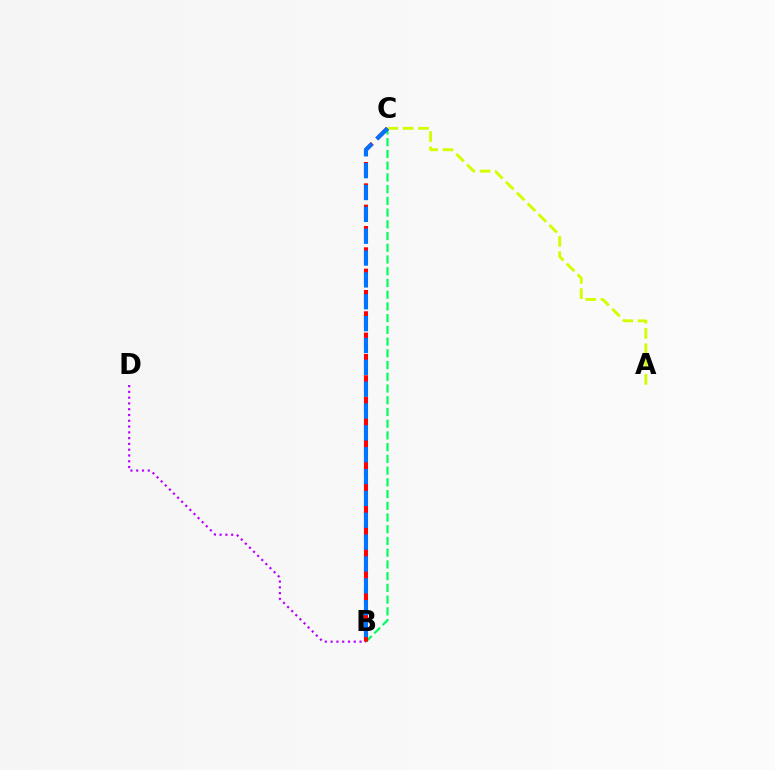{('B', 'C'): [{'color': '#00ff5c', 'line_style': 'dashed', 'thickness': 1.59}, {'color': '#ff0000', 'line_style': 'dashed', 'thickness': 2.9}, {'color': '#0074ff', 'line_style': 'dashed', 'thickness': 2.97}], ('B', 'D'): [{'color': '#b900ff', 'line_style': 'dotted', 'thickness': 1.57}], ('A', 'C'): [{'color': '#d1ff00', 'line_style': 'dashed', 'thickness': 2.08}]}